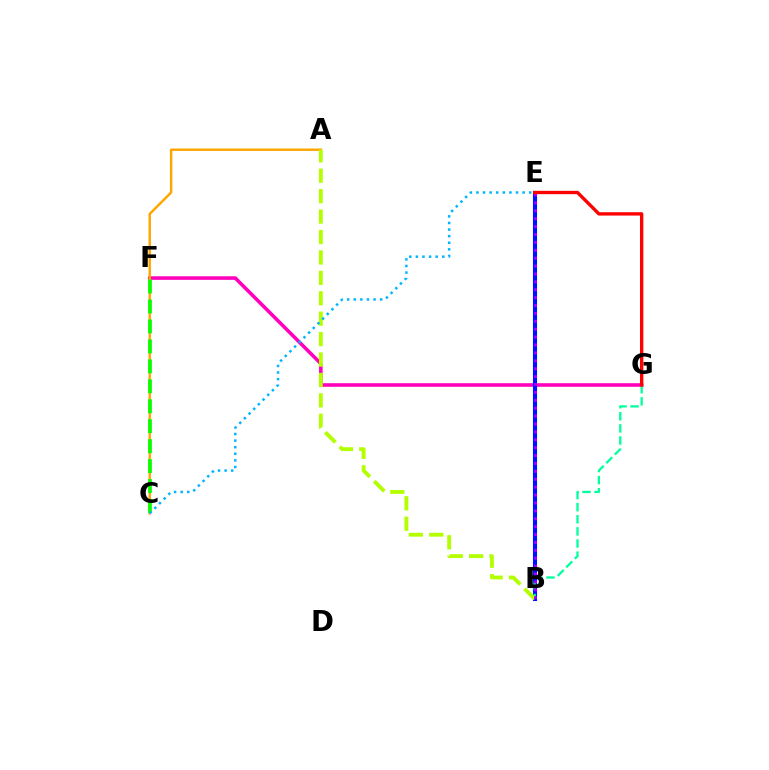{('F', 'G'): [{'color': '#ff00bd', 'line_style': 'solid', 'thickness': 2.58}], ('B', 'E'): [{'color': '#0010ff', 'line_style': 'solid', 'thickness': 2.94}, {'color': '#9b00ff', 'line_style': 'dotted', 'thickness': 2.15}], ('B', 'G'): [{'color': '#00ff9d', 'line_style': 'dashed', 'thickness': 1.65}], ('A', 'C'): [{'color': '#ffa500', 'line_style': 'solid', 'thickness': 1.75}], ('A', 'B'): [{'color': '#b3ff00', 'line_style': 'dashed', 'thickness': 2.77}], ('C', 'F'): [{'color': '#08ff00', 'line_style': 'dashed', 'thickness': 2.71}], ('E', 'G'): [{'color': '#ff0000', 'line_style': 'solid', 'thickness': 2.41}], ('C', 'E'): [{'color': '#00b5ff', 'line_style': 'dotted', 'thickness': 1.79}]}